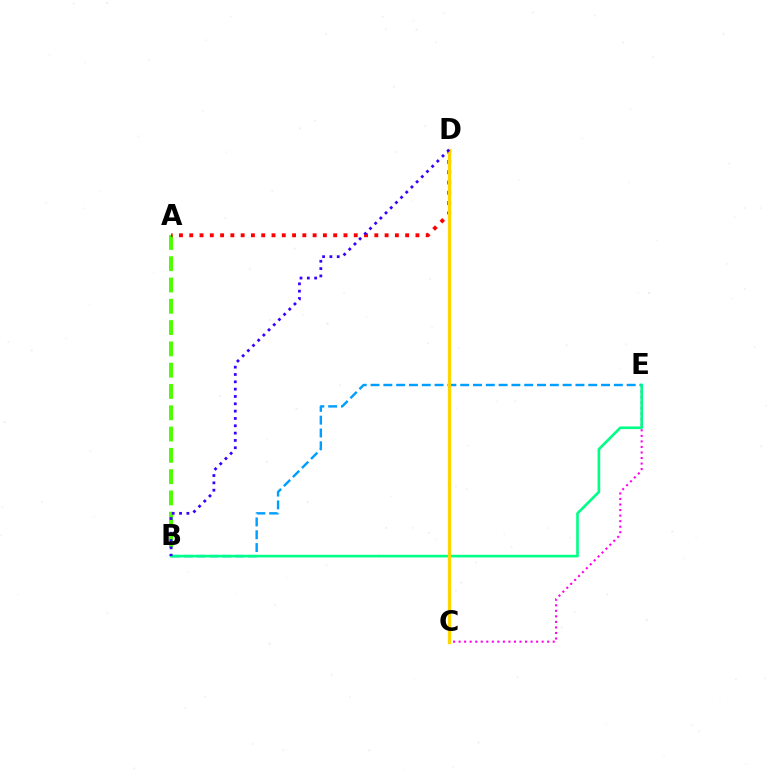{('A', 'B'): [{'color': '#4fff00', 'line_style': 'dashed', 'thickness': 2.89}], ('A', 'D'): [{'color': '#ff0000', 'line_style': 'dotted', 'thickness': 2.79}], ('C', 'E'): [{'color': '#ff00ed', 'line_style': 'dotted', 'thickness': 1.5}], ('B', 'E'): [{'color': '#009eff', 'line_style': 'dashed', 'thickness': 1.74}, {'color': '#00ff86', 'line_style': 'solid', 'thickness': 1.9}], ('C', 'D'): [{'color': '#ffd500', 'line_style': 'solid', 'thickness': 2.37}], ('B', 'D'): [{'color': '#3700ff', 'line_style': 'dotted', 'thickness': 1.99}]}